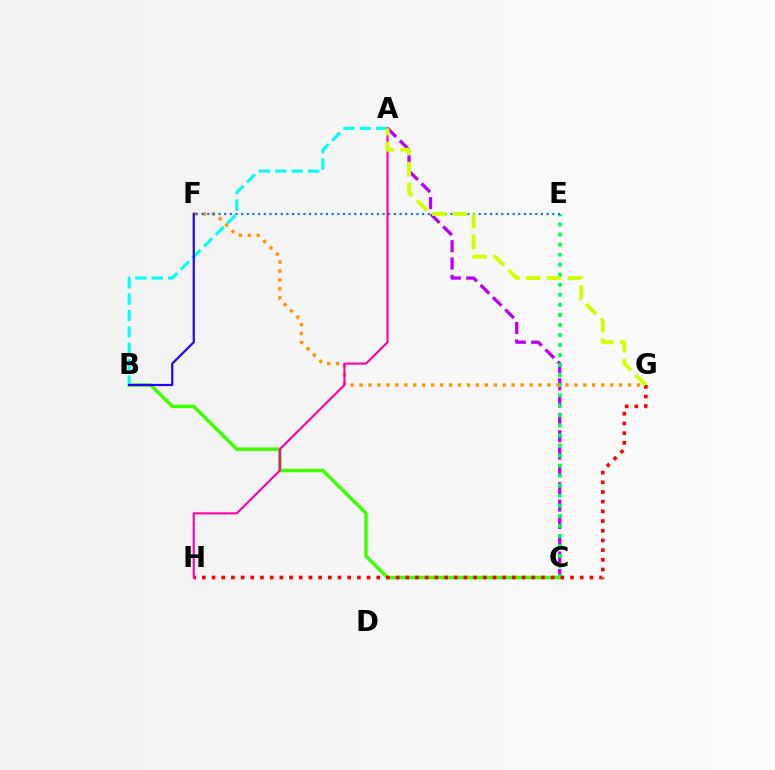{('A', 'C'): [{'color': '#b900ff', 'line_style': 'dashed', 'thickness': 2.35}], ('C', 'E'): [{'color': '#00ff5c', 'line_style': 'dotted', 'thickness': 2.73}], ('F', 'G'): [{'color': '#ff9400', 'line_style': 'dotted', 'thickness': 2.43}], ('E', 'F'): [{'color': '#0074ff', 'line_style': 'dotted', 'thickness': 1.54}], ('B', 'C'): [{'color': '#3dff00', 'line_style': 'solid', 'thickness': 2.5}], ('A', 'B'): [{'color': '#00fff6', 'line_style': 'dashed', 'thickness': 2.23}], ('G', 'H'): [{'color': '#ff0000', 'line_style': 'dotted', 'thickness': 2.63}], ('A', 'H'): [{'color': '#ff00ac', 'line_style': 'solid', 'thickness': 1.53}], ('B', 'F'): [{'color': '#2500ff', 'line_style': 'solid', 'thickness': 1.57}], ('A', 'G'): [{'color': '#d1ff00', 'line_style': 'dashed', 'thickness': 2.83}]}